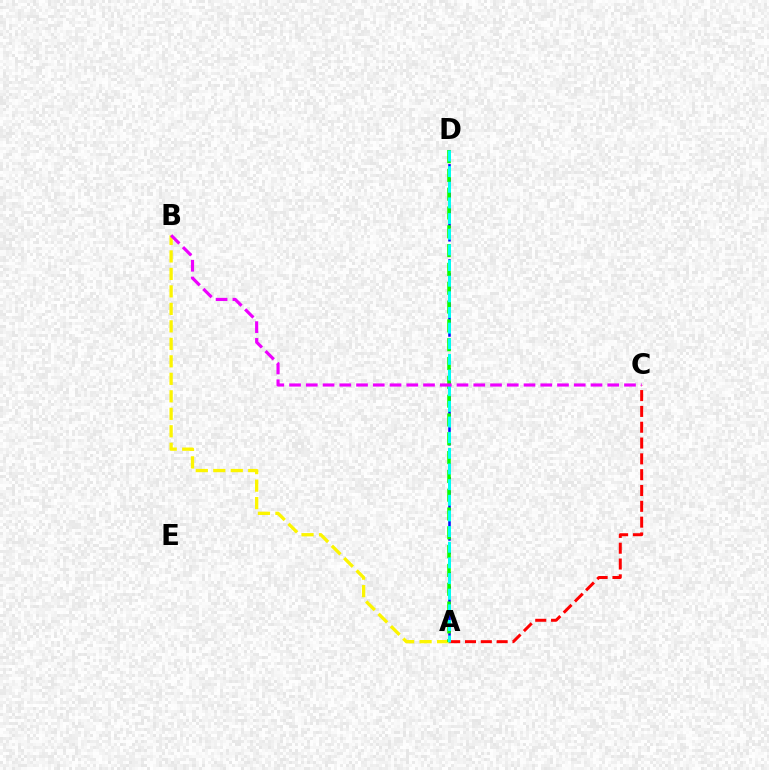{('A', 'D'): [{'color': '#0010ff', 'line_style': 'dashed', 'thickness': 1.85}, {'color': '#08ff00', 'line_style': 'dashed', 'thickness': 2.56}, {'color': '#00fff6', 'line_style': 'dashed', 'thickness': 2.13}], ('A', 'B'): [{'color': '#fcf500', 'line_style': 'dashed', 'thickness': 2.38}], ('A', 'C'): [{'color': '#ff0000', 'line_style': 'dashed', 'thickness': 2.15}], ('B', 'C'): [{'color': '#ee00ff', 'line_style': 'dashed', 'thickness': 2.27}]}